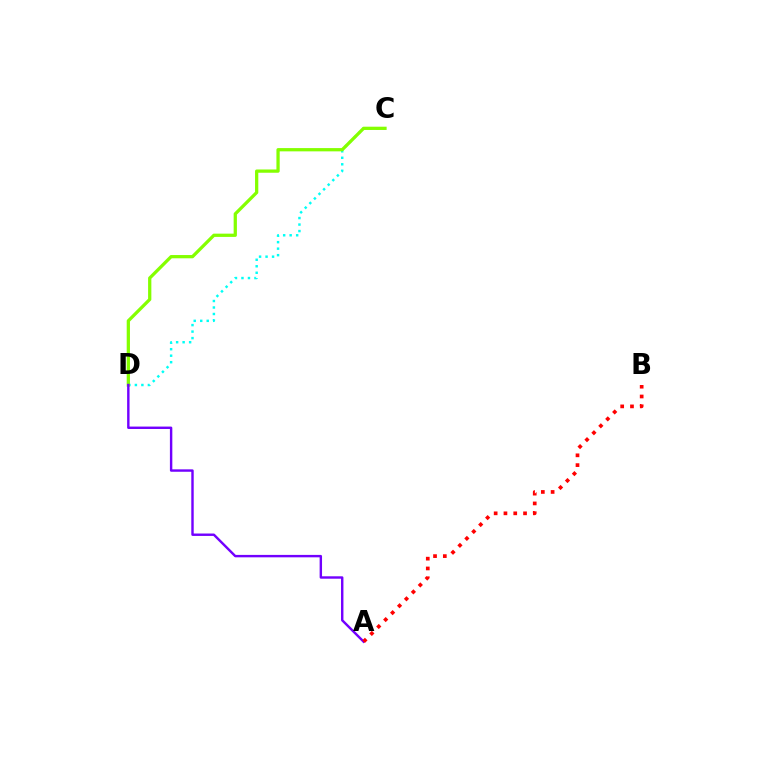{('C', 'D'): [{'color': '#00fff6', 'line_style': 'dotted', 'thickness': 1.77}, {'color': '#84ff00', 'line_style': 'solid', 'thickness': 2.35}], ('A', 'D'): [{'color': '#7200ff', 'line_style': 'solid', 'thickness': 1.74}], ('A', 'B'): [{'color': '#ff0000', 'line_style': 'dotted', 'thickness': 2.66}]}